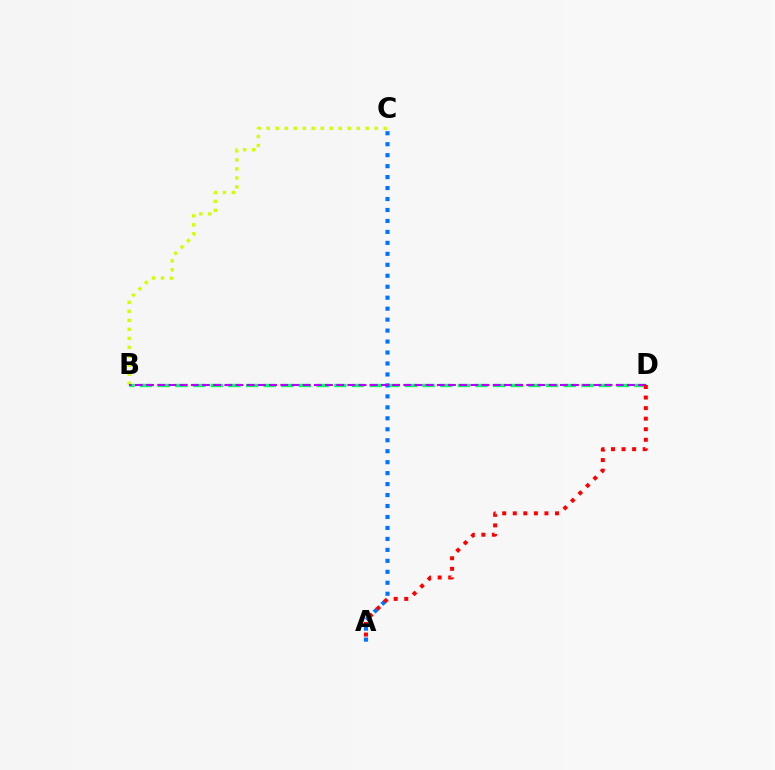{('B', 'D'): [{'color': '#00ff5c', 'line_style': 'dashed', 'thickness': 2.4}, {'color': '#b900ff', 'line_style': 'dashed', 'thickness': 1.52}], ('A', 'C'): [{'color': '#0074ff', 'line_style': 'dotted', 'thickness': 2.98}], ('B', 'C'): [{'color': '#d1ff00', 'line_style': 'dotted', 'thickness': 2.44}], ('A', 'D'): [{'color': '#ff0000', 'line_style': 'dotted', 'thickness': 2.87}]}